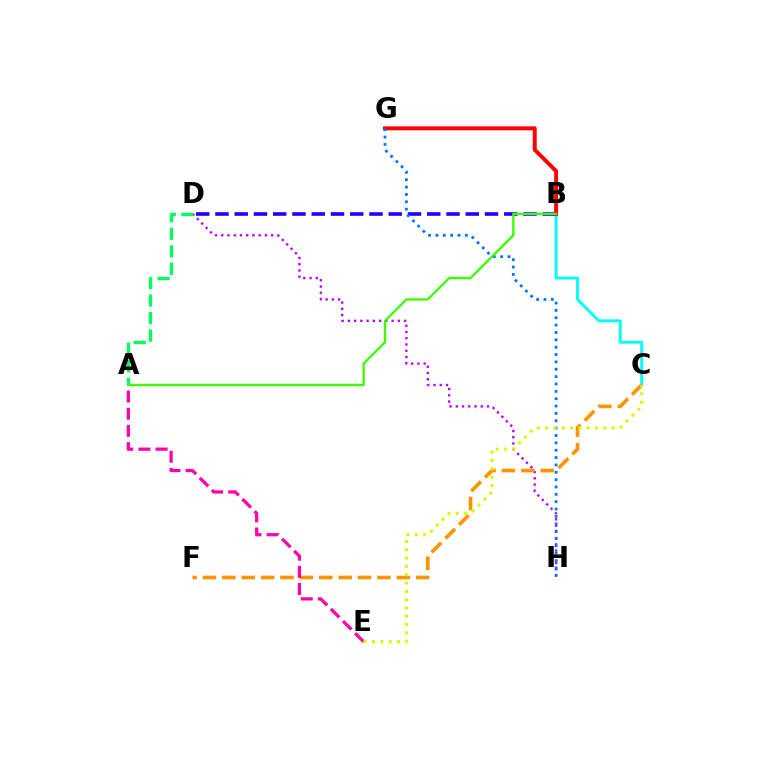{('B', 'C'): [{'color': '#00fff6', 'line_style': 'solid', 'thickness': 2.09}], ('B', 'D'): [{'color': '#2500ff', 'line_style': 'dashed', 'thickness': 2.62}], ('D', 'H'): [{'color': '#b900ff', 'line_style': 'dotted', 'thickness': 1.7}], ('C', 'F'): [{'color': '#ff9400', 'line_style': 'dashed', 'thickness': 2.63}], ('A', 'D'): [{'color': '#00ff5c', 'line_style': 'dashed', 'thickness': 2.39}], ('A', 'E'): [{'color': '#ff00ac', 'line_style': 'dashed', 'thickness': 2.33}], ('B', 'G'): [{'color': '#ff0000', 'line_style': 'solid', 'thickness': 2.86}], ('G', 'H'): [{'color': '#0074ff', 'line_style': 'dotted', 'thickness': 2.0}], ('A', 'B'): [{'color': '#3dff00', 'line_style': 'solid', 'thickness': 1.69}], ('C', 'E'): [{'color': '#d1ff00', 'line_style': 'dotted', 'thickness': 2.26}]}